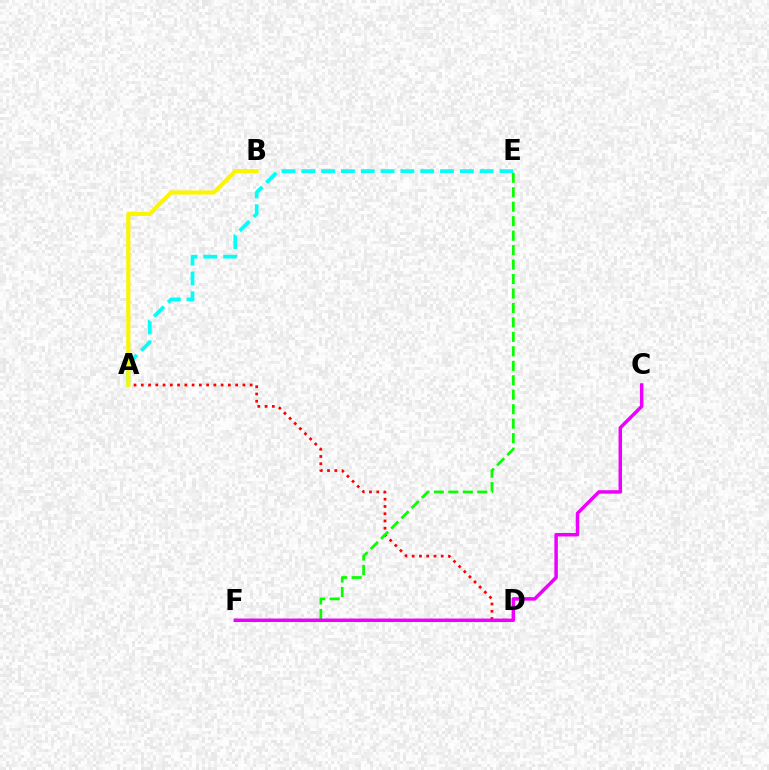{('D', 'F'): [{'color': '#0010ff', 'line_style': 'dashed', 'thickness': 1.89}], ('A', 'D'): [{'color': '#ff0000', 'line_style': 'dotted', 'thickness': 1.97}], ('E', 'F'): [{'color': '#08ff00', 'line_style': 'dashed', 'thickness': 1.97}], ('A', 'E'): [{'color': '#00fff6', 'line_style': 'dashed', 'thickness': 2.69}], ('C', 'F'): [{'color': '#ee00ff', 'line_style': 'solid', 'thickness': 2.51}], ('A', 'B'): [{'color': '#fcf500', 'line_style': 'solid', 'thickness': 2.99}]}